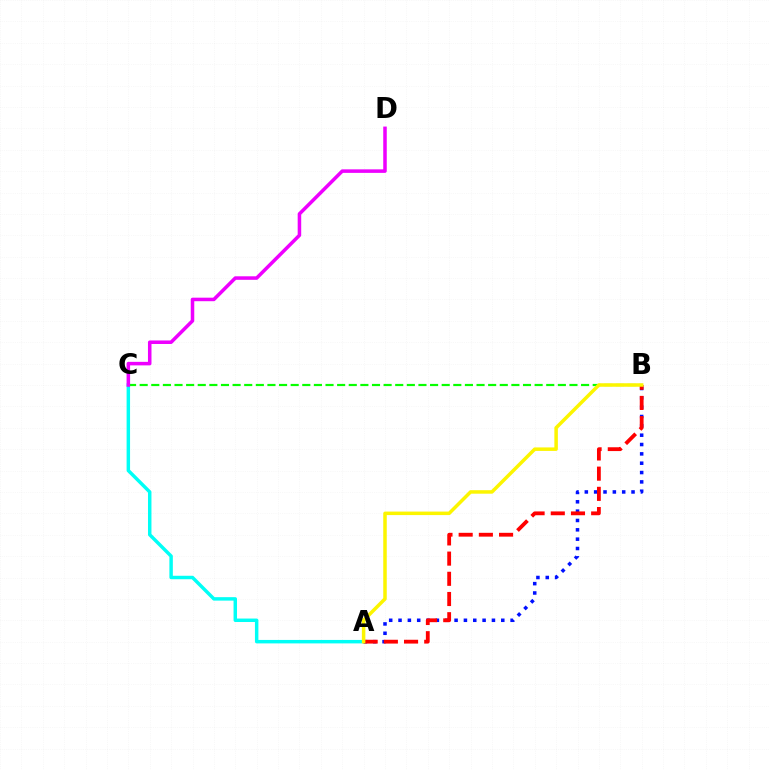{('A', 'C'): [{'color': '#00fff6', 'line_style': 'solid', 'thickness': 2.49}], ('A', 'B'): [{'color': '#0010ff', 'line_style': 'dotted', 'thickness': 2.54}, {'color': '#ff0000', 'line_style': 'dashed', 'thickness': 2.74}, {'color': '#fcf500', 'line_style': 'solid', 'thickness': 2.52}], ('B', 'C'): [{'color': '#08ff00', 'line_style': 'dashed', 'thickness': 1.58}], ('C', 'D'): [{'color': '#ee00ff', 'line_style': 'solid', 'thickness': 2.54}]}